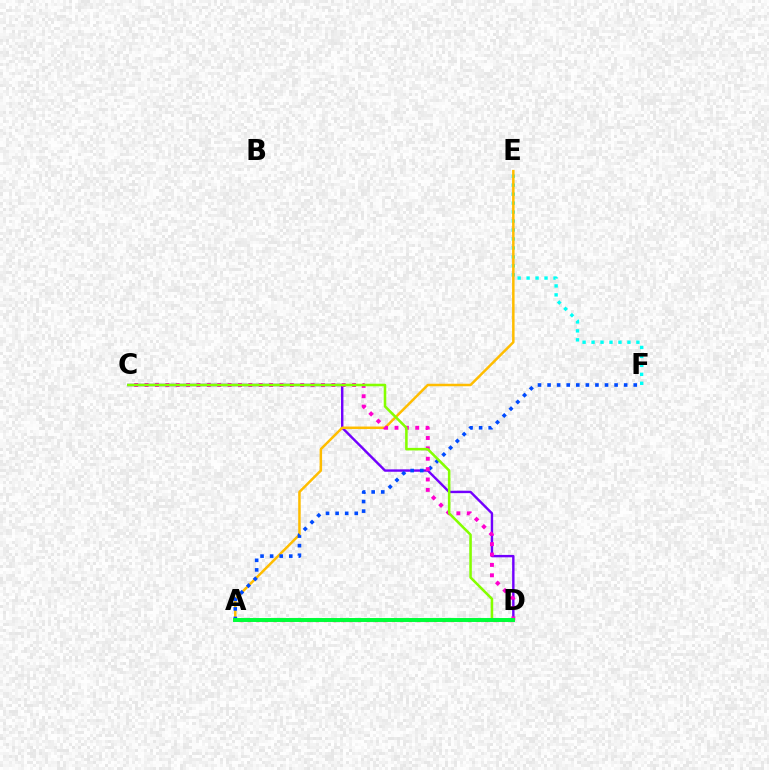{('E', 'F'): [{'color': '#00fff6', 'line_style': 'dotted', 'thickness': 2.44}], ('C', 'D'): [{'color': '#7200ff', 'line_style': 'solid', 'thickness': 1.74}, {'color': '#ff00cf', 'line_style': 'dotted', 'thickness': 2.82}, {'color': '#84ff00', 'line_style': 'solid', 'thickness': 1.84}], ('A', 'E'): [{'color': '#ffbd00', 'line_style': 'solid', 'thickness': 1.8}], ('A', 'F'): [{'color': '#004bff', 'line_style': 'dotted', 'thickness': 2.6}], ('A', 'D'): [{'color': '#ff0000', 'line_style': 'dotted', 'thickness': 2.3}, {'color': '#00ff39', 'line_style': 'solid', 'thickness': 2.85}]}